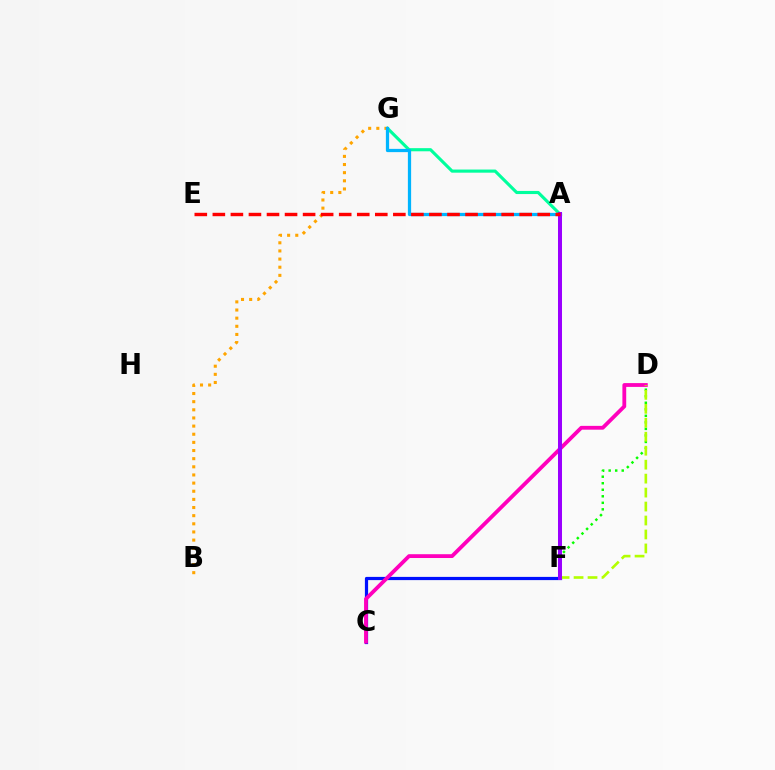{('A', 'G'): [{'color': '#00ff9d', 'line_style': 'solid', 'thickness': 2.25}, {'color': '#00b5ff', 'line_style': 'solid', 'thickness': 2.34}], ('C', 'F'): [{'color': '#0010ff', 'line_style': 'solid', 'thickness': 2.31}], ('D', 'F'): [{'color': '#08ff00', 'line_style': 'dotted', 'thickness': 1.77}, {'color': '#b3ff00', 'line_style': 'dashed', 'thickness': 1.9}], ('C', 'D'): [{'color': '#ff00bd', 'line_style': 'solid', 'thickness': 2.74}], ('B', 'G'): [{'color': '#ffa500', 'line_style': 'dotted', 'thickness': 2.21}], ('A', 'F'): [{'color': '#9b00ff', 'line_style': 'solid', 'thickness': 2.89}], ('A', 'E'): [{'color': '#ff0000', 'line_style': 'dashed', 'thickness': 2.45}]}